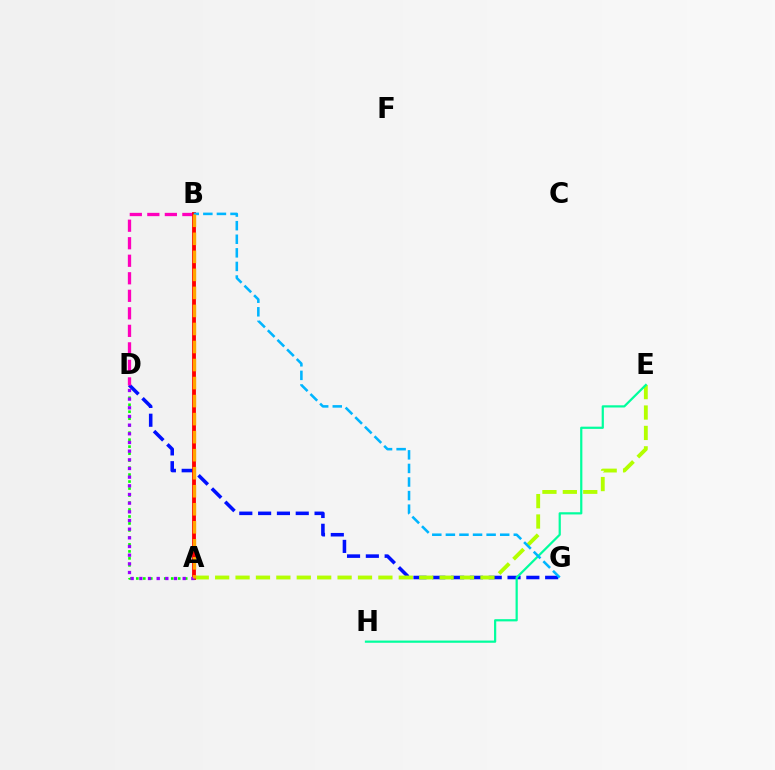{('D', 'G'): [{'color': '#0010ff', 'line_style': 'dashed', 'thickness': 2.56}], ('A', 'E'): [{'color': '#b3ff00', 'line_style': 'dashed', 'thickness': 2.77}], ('B', 'D'): [{'color': '#ff00bd', 'line_style': 'dashed', 'thickness': 2.38}], ('A', 'B'): [{'color': '#ff0000', 'line_style': 'solid', 'thickness': 2.76}, {'color': '#ffa500', 'line_style': 'dashed', 'thickness': 2.45}], ('A', 'D'): [{'color': '#08ff00', 'line_style': 'dotted', 'thickness': 1.9}, {'color': '#9b00ff', 'line_style': 'dotted', 'thickness': 2.36}], ('E', 'H'): [{'color': '#00ff9d', 'line_style': 'solid', 'thickness': 1.6}], ('B', 'G'): [{'color': '#00b5ff', 'line_style': 'dashed', 'thickness': 1.85}]}